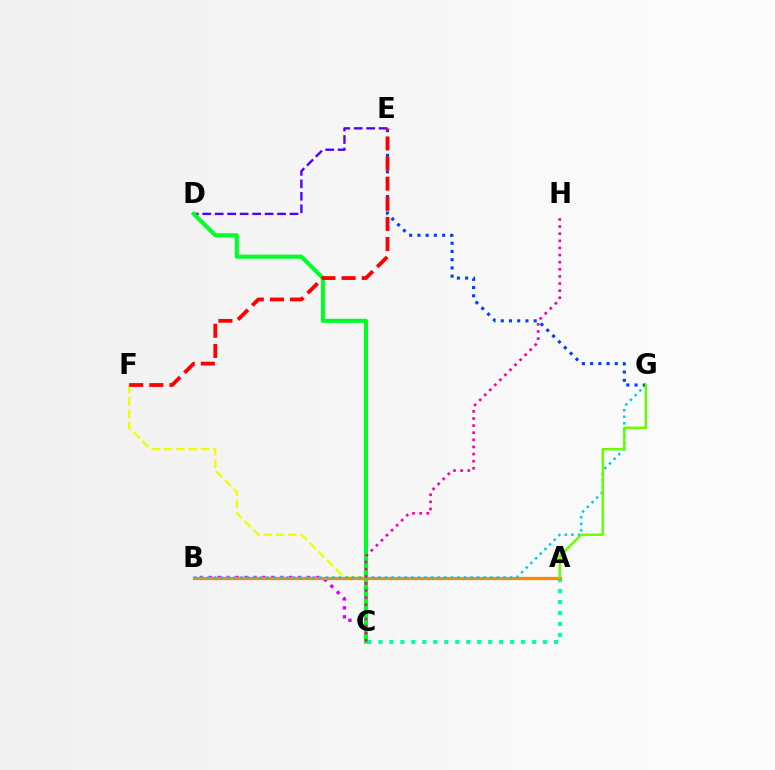{('C', 'F'): [{'color': '#eeff00', 'line_style': 'dashed', 'thickness': 1.67}], ('D', 'E'): [{'color': '#4f00ff', 'line_style': 'dashed', 'thickness': 1.69}], ('A', 'C'): [{'color': '#00ffaf', 'line_style': 'dotted', 'thickness': 2.98}], ('B', 'C'): [{'color': '#d600ff', 'line_style': 'dotted', 'thickness': 2.43}], ('C', 'D'): [{'color': '#00ff27', 'line_style': 'solid', 'thickness': 2.94}], ('A', 'B'): [{'color': '#ff8800', 'line_style': 'solid', 'thickness': 2.36}], ('B', 'G'): [{'color': '#00c7ff', 'line_style': 'dotted', 'thickness': 1.79}], ('E', 'G'): [{'color': '#003fff', 'line_style': 'dotted', 'thickness': 2.24}], ('E', 'F'): [{'color': '#ff0000', 'line_style': 'dashed', 'thickness': 2.73}], ('A', 'G'): [{'color': '#66ff00', 'line_style': 'solid', 'thickness': 1.77}], ('C', 'H'): [{'color': '#ff00a0', 'line_style': 'dotted', 'thickness': 1.93}]}